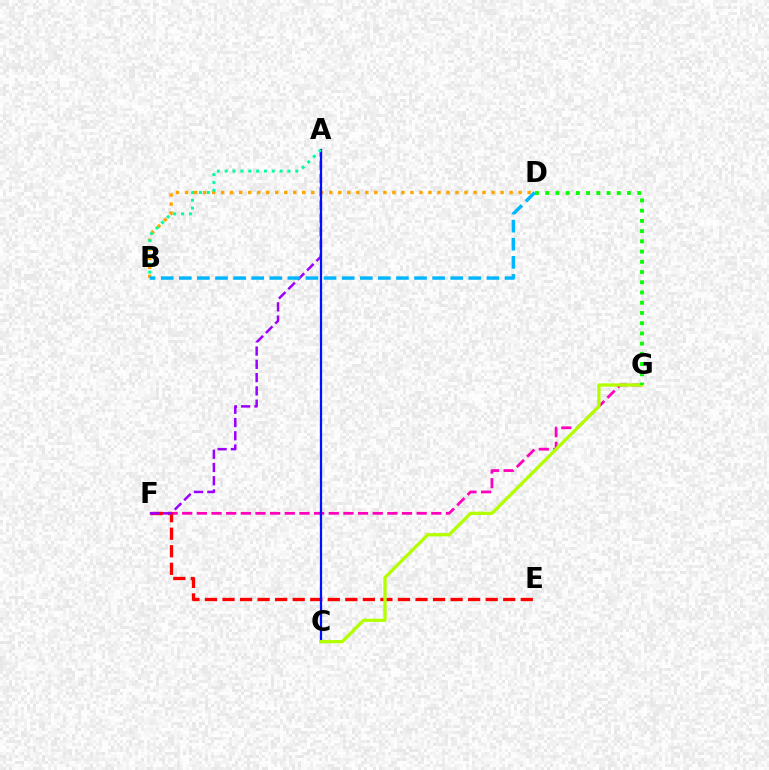{('F', 'G'): [{'color': '#ff00bd', 'line_style': 'dashed', 'thickness': 1.99}], ('B', 'D'): [{'color': '#ffa500', 'line_style': 'dotted', 'thickness': 2.45}, {'color': '#00b5ff', 'line_style': 'dashed', 'thickness': 2.46}], ('E', 'F'): [{'color': '#ff0000', 'line_style': 'dashed', 'thickness': 2.38}], ('A', 'F'): [{'color': '#9b00ff', 'line_style': 'dashed', 'thickness': 1.8}], ('A', 'C'): [{'color': '#0010ff', 'line_style': 'solid', 'thickness': 1.61}], ('A', 'B'): [{'color': '#00ff9d', 'line_style': 'dotted', 'thickness': 2.13}], ('C', 'G'): [{'color': '#b3ff00', 'line_style': 'solid', 'thickness': 2.37}], ('D', 'G'): [{'color': '#08ff00', 'line_style': 'dotted', 'thickness': 2.78}]}